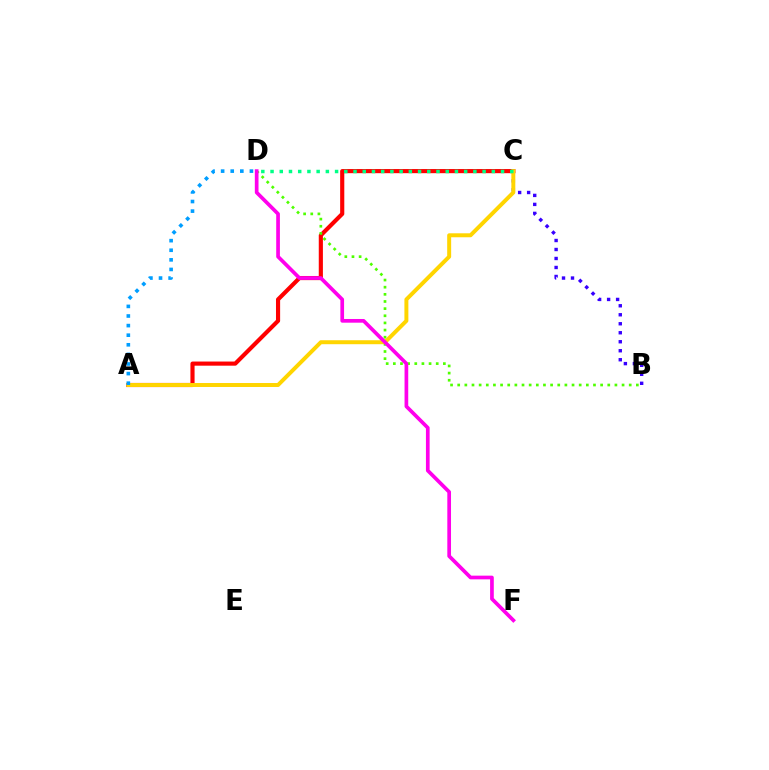{('A', 'C'): [{'color': '#ff0000', 'line_style': 'solid', 'thickness': 2.98}, {'color': '#ffd500', 'line_style': 'solid', 'thickness': 2.86}], ('B', 'D'): [{'color': '#4fff00', 'line_style': 'dotted', 'thickness': 1.94}], ('B', 'C'): [{'color': '#3700ff', 'line_style': 'dotted', 'thickness': 2.44}], ('D', 'F'): [{'color': '#ff00ed', 'line_style': 'solid', 'thickness': 2.66}], ('A', 'D'): [{'color': '#009eff', 'line_style': 'dotted', 'thickness': 2.61}], ('C', 'D'): [{'color': '#00ff86', 'line_style': 'dotted', 'thickness': 2.5}]}